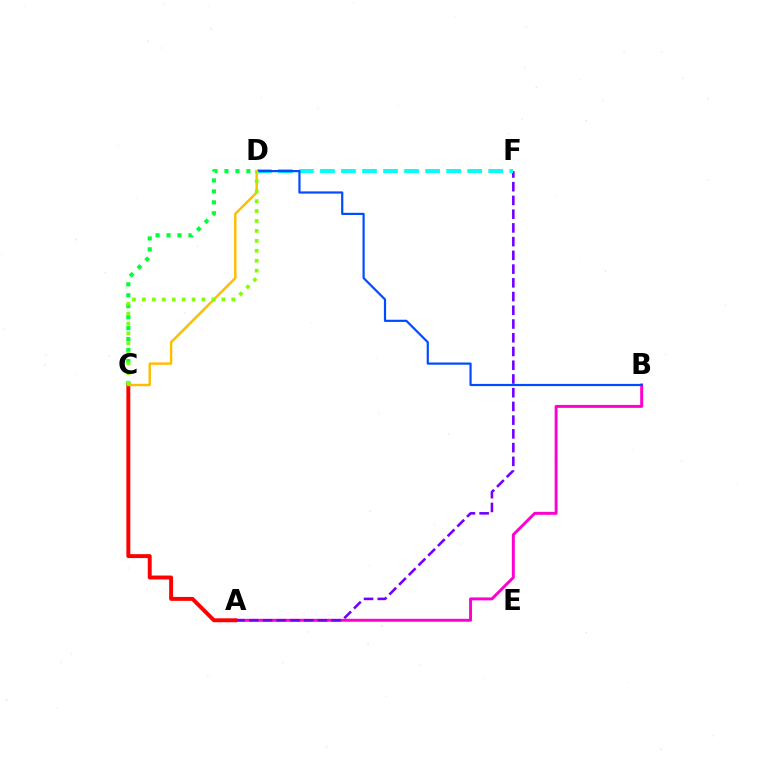{('A', 'B'): [{'color': '#ff00cf', 'line_style': 'solid', 'thickness': 2.12}], ('A', 'F'): [{'color': '#7200ff', 'line_style': 'dashed', 'thickness': 1.87}], ('D', 'F'): [{'color': '#00fff6', 'line_style': 'dashed', 'thickness': 2.86}], ('B', 'D'): [{'color': '#004bff', 'line_style': 'solid', 'thickness': 1.58}], ('C', 'D'): [{'color': '#00ff39', 'line_style': 'dotted', 'thickness': 2.98}, {'color': '#ffbd00', 'line_style': 'solid', 'thickness': 1.75}, {'color': '#84ff00', 'line_style': 'dotted', 'thickness': 2.7}], ('A', 'C'): [{'color': '#ff0000', 'line_style': 'solid', 'thickness': 2.82}]}